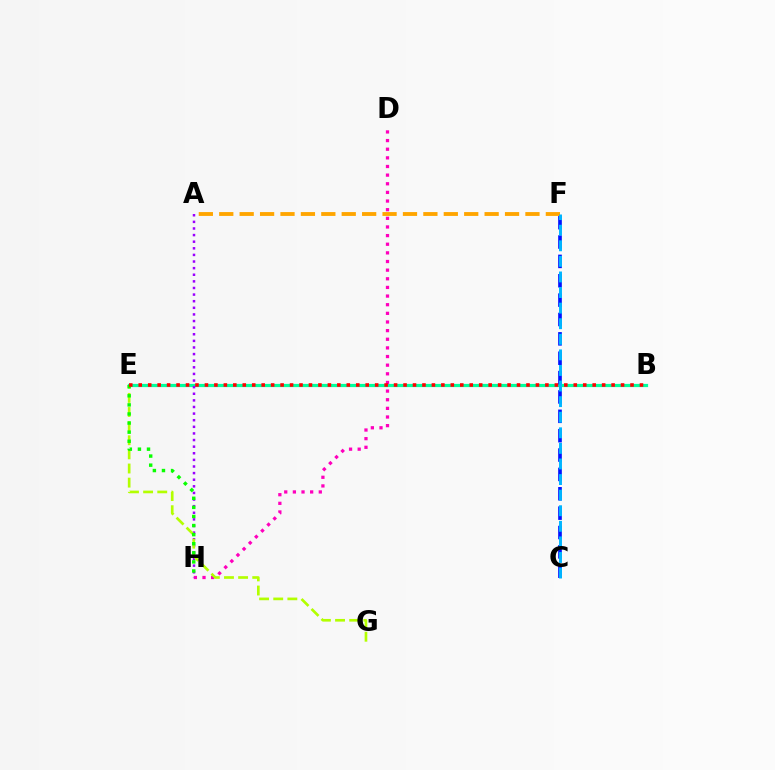{('B', 'E'): [{'color': '#00ff9d', 'line_style': 'solid', 'thickness': 2.3}, {'color': '#ff0000', 'line_style': 'dotted', 'thickness': 2.57}], ('D', 'H'): [{'color': '#ff00bd', 'line_style': 'dotted', 'thickness': 2.35}], ('C', 'F'): [{'color': '#0010ff', 'line_style': 'dashed', 'thickness': 2.63}, {'color': '#00b5ff', 'line_style': 'dashed', 'thickness': 2.12}], ('A', 'H'): [{'color': '#9b00ff', 'line_style': 'dotted', 'thickness': 1.8}], ('E', 'G'): [{'color': '#b3ff00', 'line_style': 'dashed', 'thickness': 1.92}], ('A', 'F'): [{'color': '#ffa500', 'line_style': 'dashed', 'thickness': 2.77}], ('E', 'H'): [{'color': '#08ff00', 'line_style': 'dotted', 'thickness': 2.47}]}